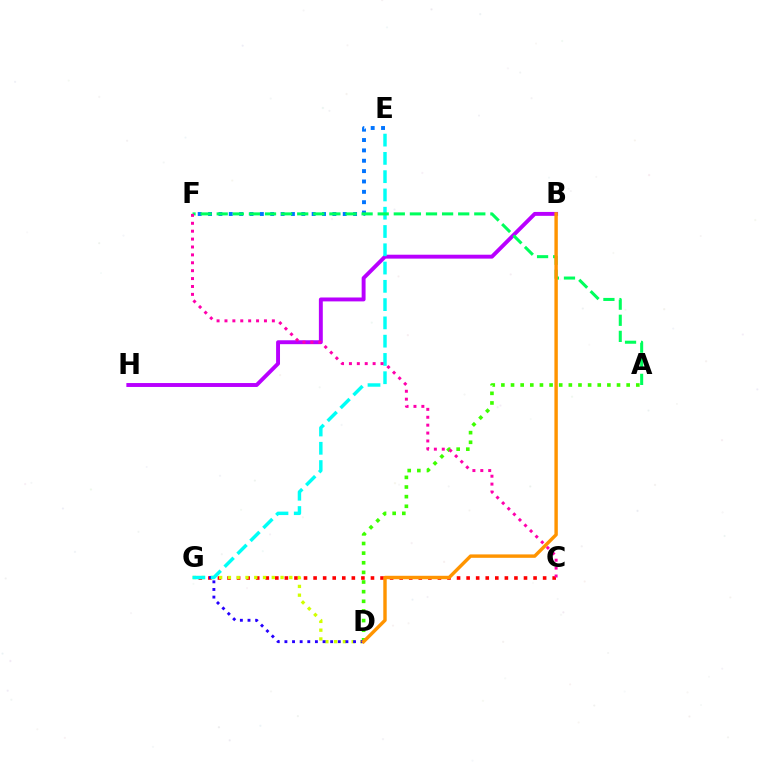{('C', 'G'): [{'color': '#ff0000', 'line_style': 'dotted', 'thickness': 2.6}], ('A', 'D'): [{'color': '#3dff00', 'line_style': 'dotted', 'thickness': 2.62}], ('D', 'G'): [{'color': '#d1ff00', 'line_style': 'dotted', 'thickness': 2.38}, {'color': '#2500ff', 'line_style': 'dotted', 'thickness': 2.07}], ('B', 'H'): [{'color': '#b900ff', 'line_style': 'solid', 'thickness': 2.82}], ('E', 'F'): [{'color': '#0074ff', 'line_style': 'dotted', 'thickness': 2.81}], ('E', 'G'): [{'color': '#00fff6', 'line_style': 'dashed', 'thickness': 2.48}], ('A', 'F'): [{'color': '#00ff5c', 'line_style': 'dashed', 'thickness': 2.19}], ('C', 'F'): [{'color': '#ff00ac', 'line_style': 'dotted', 'thickness': 2.15}], ('B', 'D'): [{'color': '#ff9400', 'line_style': 'solid', 'thickness': 2.46}]}